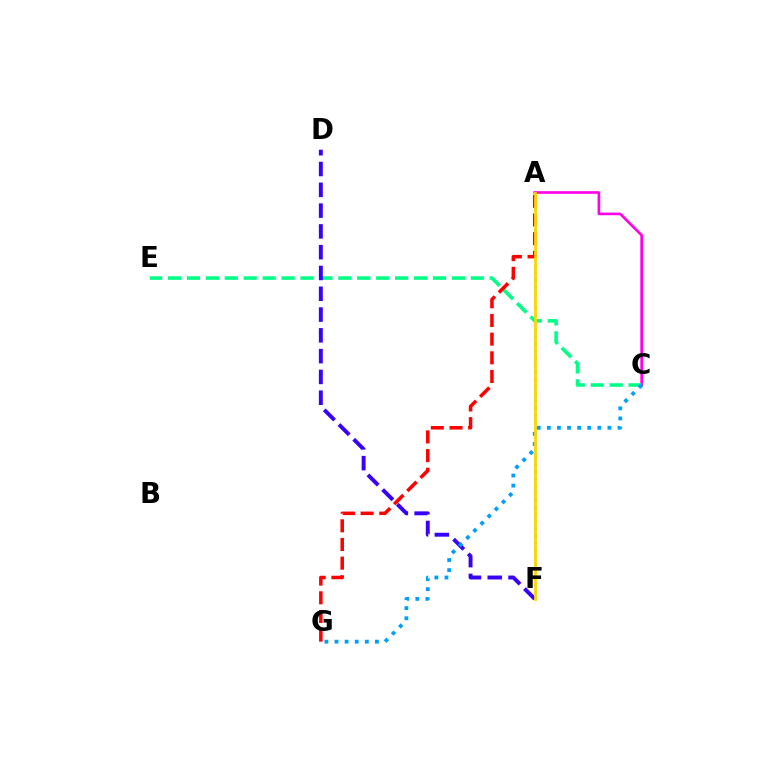{('A', 'F'): [{'color': '#4fff00', 'line_style': 'dotted', 'thickness': 1.93}, {'color': '#ffd500', 'line_style': 'solid', 'thickness': 1.98}], ('A', 'C'): [{'color': '#ff00ed', 'line_style': 'solid', 'thickness': 1.91}], ('C', 'E'): [{'color': '#00ff86', 'line_style': 'dashed', 'thickness': 2.57}], ('D', 'F'): [{'color': '#3700ff', 'line_style': 'dashed', 'thickness': 2.82}], ('C', 'G'): [{'color': '#009eff', 'line_style': 'dotted', 'thickness': 2.74}], ('A', 'G'): [{'color': '#ff0000', 'line_style': 'dashed', 'thickness': 2.54}]}